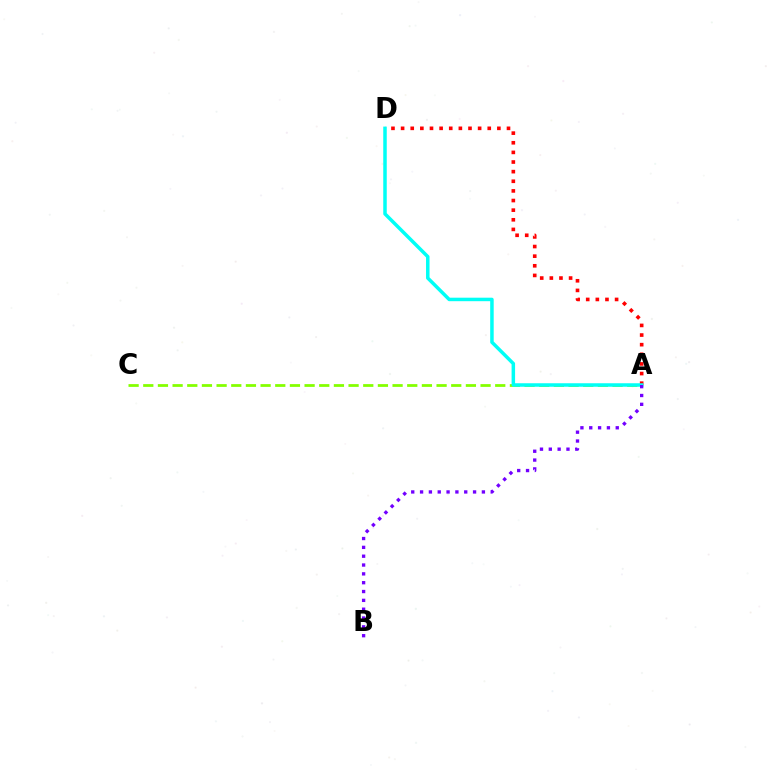{('A', 'C'): [{'color': '#84ff00', 'line_style': 'dashed', 'thickness': 1.99}], ('A', 'D'): [{'color': '#ff0000', 'line_style': 'dotted', 'thickness': 2.62}, {'color': '#00fff6', 'line_style': 'solid', 'thickness': 2.52}], ('A', 'B'): [{'color': '#7200ff', 'line_style': 'dotted', 'thickness': 2.4}]}